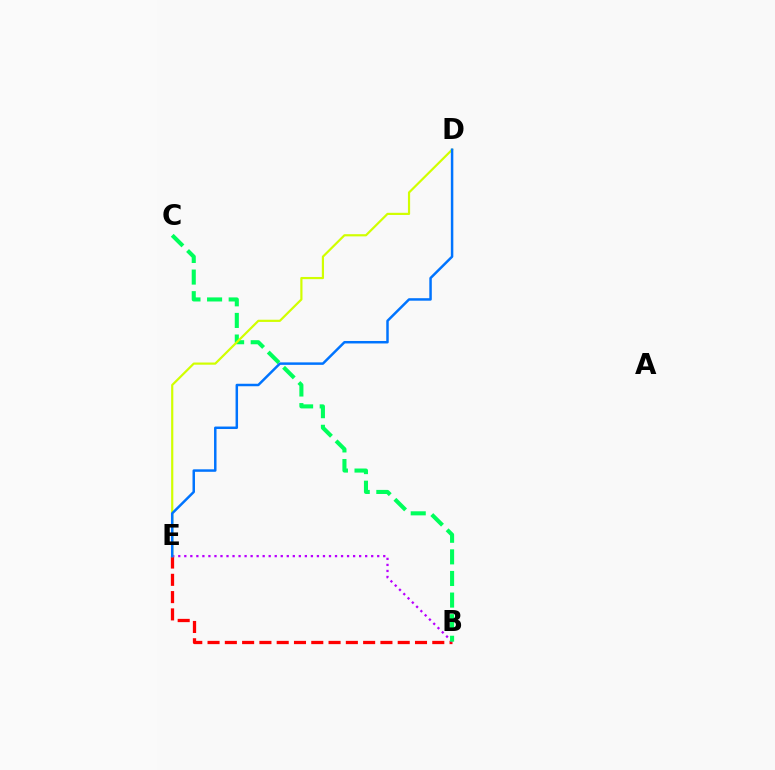{('B', 'E'): [{'color': '#ff0000', 'line_style': 'dashed', 'thickness': 2.35}, {'color': '#b900ff', 'line_style': 'dotted', 'thickness': 1.64}], ('B', 'C'): [{'color': '#00ff5c', 'line_style': 'dashed', 'thickness': 2.93}], ('D', 'E'): [{'color': '#d1ff00', 'line_style': 'solid', 'thickness': 1.58}, {'color': '#0074ff', 'line_style': 'solid', 'thickness': 1.79}]}